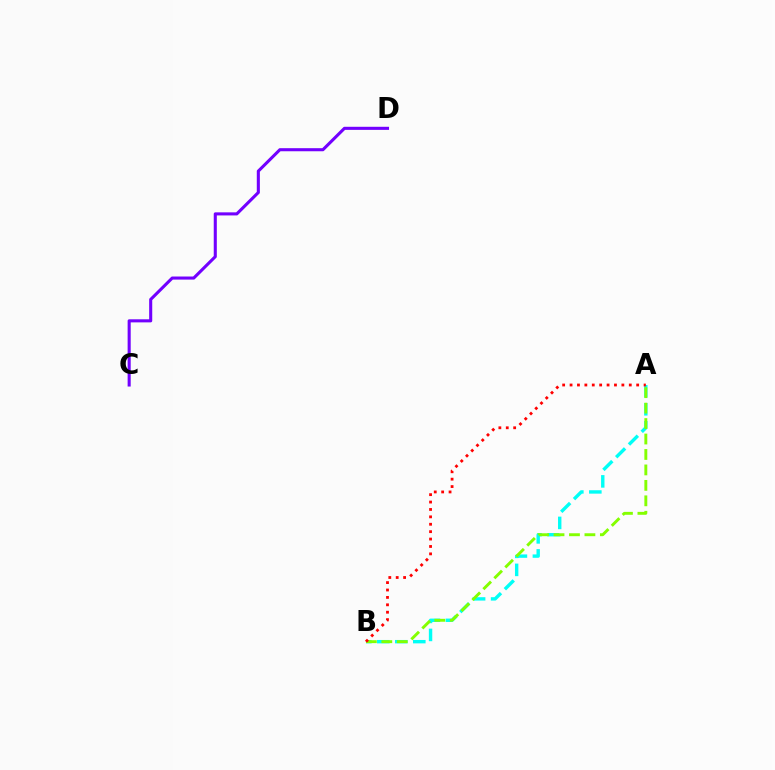{('C', 'D'): [{'color': '#7200ff', 'line_style': 'solid', 'thickness': 2.22}], ('A', 'B'): [{'color': '#00fff6', 'line_style': 'dashed', 'thickness': 2.45}, {'color': '#84ff00', 'line_style': 'dashed', 'thickness': 2.1}, {'color': '#ff0000', 'line_style': 'dotted', 'thickness': 2.01}]}